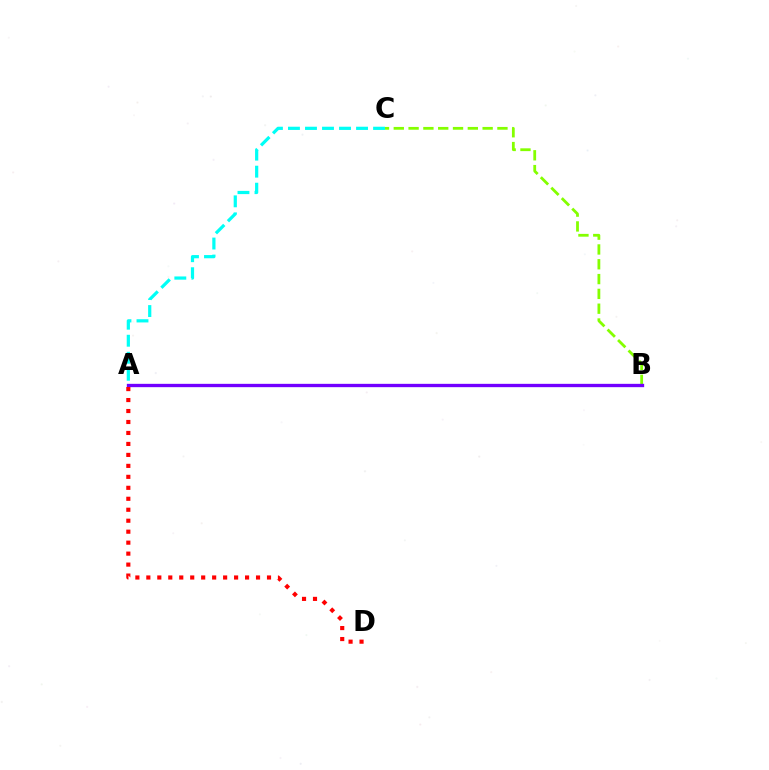{('B', 'C'): [{'color': '#84ff00', 'line_style': 'dashed', 'thickness': 2.01}], ('A', 'B'): [{'color': '#7200ff', 'line_style': 'solid', 'thickness': 2.39}], ('A', 'D'): [{'color': '#ff0000', 'line_style': 'dotted', 'thickness': 2.98}], ('A', 'C'): [{'color': '#00fff6', 'line_style': 'dashed', 'thickness': 2.31}]}